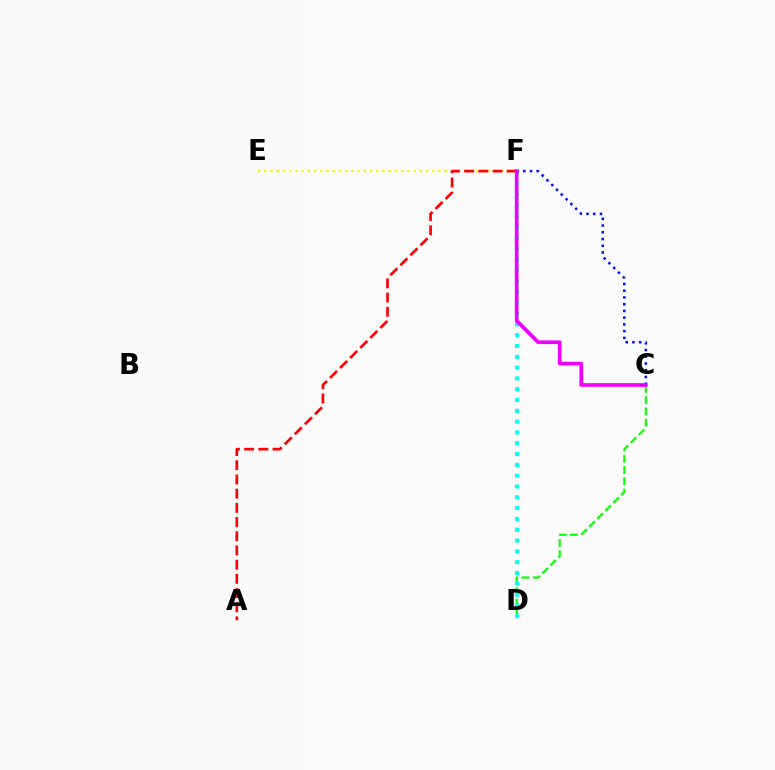{('C', 'D'): [{'color': '#08ff00', 'line_style': 'dashed', 'thickness': 1.53}], ('D', 'F'): [{'color': '#00fff6', 'line_style': 'dotted', 'thickness': 2.94}], ('E', 'F'): [{'color': '#fcf500', 'line_style': 'dotted', 'thickness': 1.69}], ('C', 'F'): [{'color': '#0010ff', 'line_style': 'dotted', 'thickness': 1.83}, {'color': '#ee00ff', 'line_style': 'solid', 'thickness': 2.64}], ('A', 'F'): [{'color': '#ff0000', 'line_style': 'dashed', 'thickness': 1.93}]}